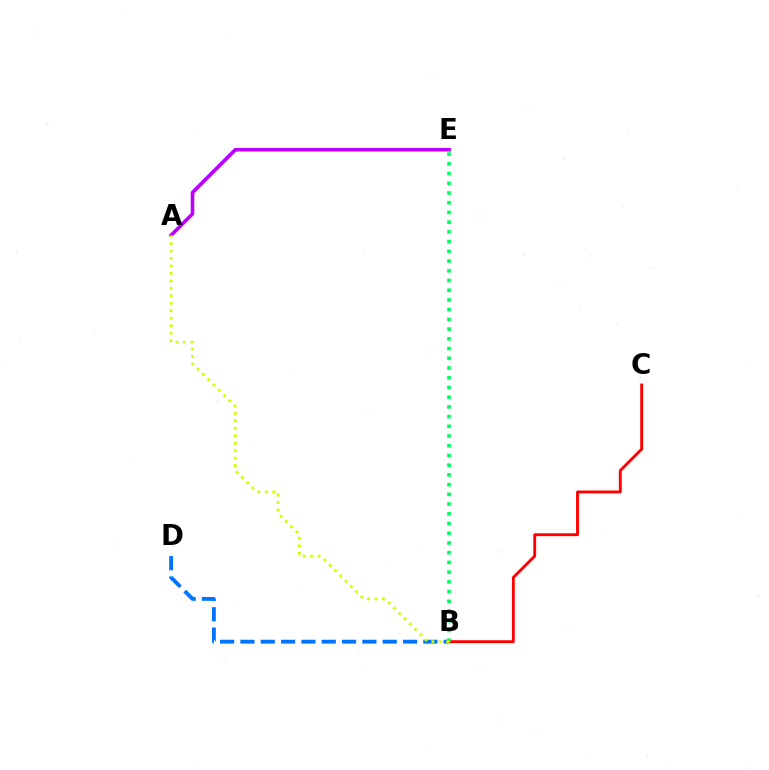{('B', 'D'): [{'color': '#0074ff', 'line_style': 'dashed', 'thickness': 2.76}], ('B', 'C'): [{'color': '#ff0000', 'line_style': 'solid', 'thickness': 2.07}], ('B', 'E'): [{'color': '#00ff5c', 'line_style': 'dotted', 'thickness': 2.64}], ('A', 'E'): [{'color': '#b900ff', 'line_style': 'solid', 'thickness': 2.59}], ('A', 'B'): [{'color': '#d1ff00', 'line_style': 'dotted', 'thickness': 2.03}]}